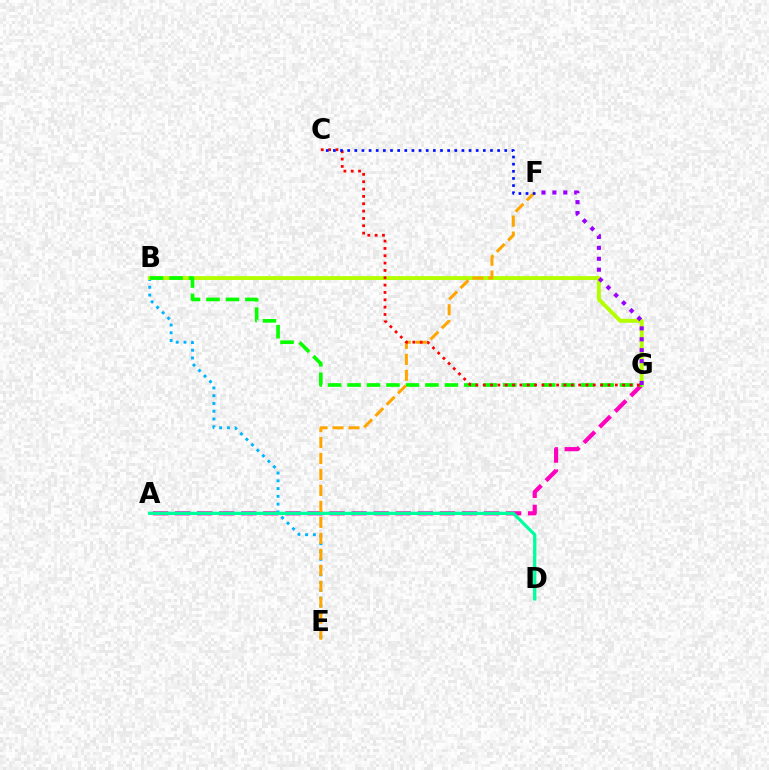{('A', 'G'): [{'color': '#ff00bd', 'line_style': 'dashed', 'thickness': 3.0}], ('B', 'E'): [{'color': '#00b5ff', 'line_style': 'dotted', 'thickness': 2.11}], ('B', 'G'): [{'color': '#b3ff00', 'line_style': 'solid', 'thickness': 2.8}, {'color': '#08ff00', 'line_style': 'dashed', 'thickness': 2.64}], ('A', 'D'): [{'color': '#00ff9d', 'line_style': 'solid', 'thickness': 2.35}], ('E', 'F'): [{'color': '#ffa500', 'line_style': 'dashed', 'thickness': 2.17}], ('F', 'G'): [{'color': '#9b00ff', 'line_style': 'dotted', 'thickness': 2.97}], ('C', 'G'): [{'color': '#ff0000', 'line_style': 'dotted', 'thickness': 1.99}], ('C', 'F'): [{'color': '#0010ff', 'line_style': 'dotted', 'thickness': 1.94}]}